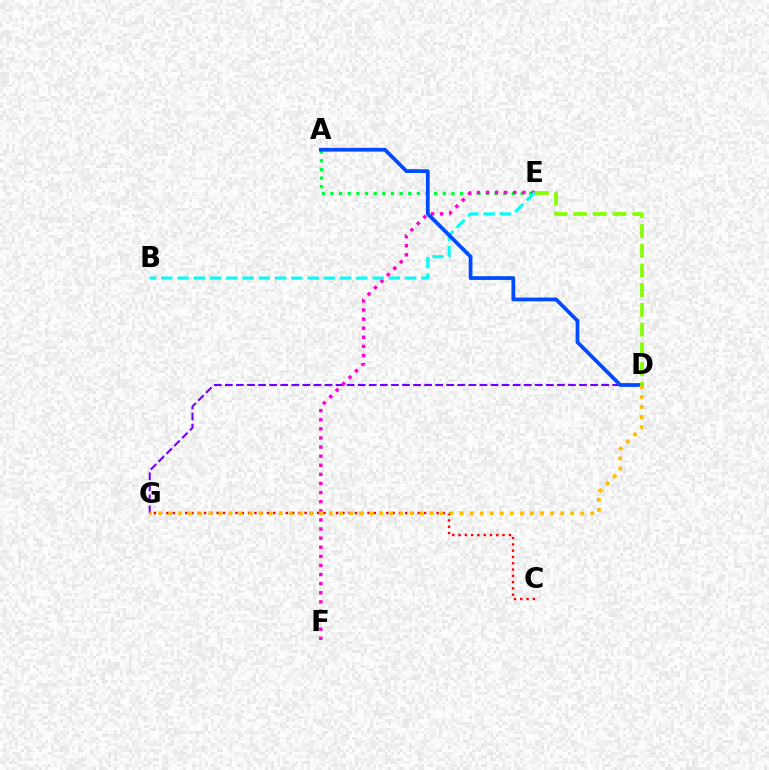{('A', 'E'): [{'color': '#00ff39', 'line_style': 'dotted', 'thickness': 2.35}], ('C', 'G'): [{'color': '#ff0000', 'line_style': 'dotted', 'thickness': 1.71}], ('D', 'G'): [{'color': '#7200ff', 'line_style': 'dashed', 'thickness': 1.5}, {'color': '#ffbd00', 'line_style': 'dotted', 'thickness': 2.73}], ('E', 'F'): [{'color': '#ff00cf', 'line_style': 'dotted', 'thickness': 2.47}], ('B', 'E'): [{'color': '#00fff6', 'line_style': 'dashed', 'thickness': 2.21}], ('A', 'D'): [{'color': '#004bff', 'line_style': 'solid', 'thickness': 2.7}], ('D', 'E'): [{'color': '#84ff00', 'line_style': 'dashed', 'thickness': 2.68}]}